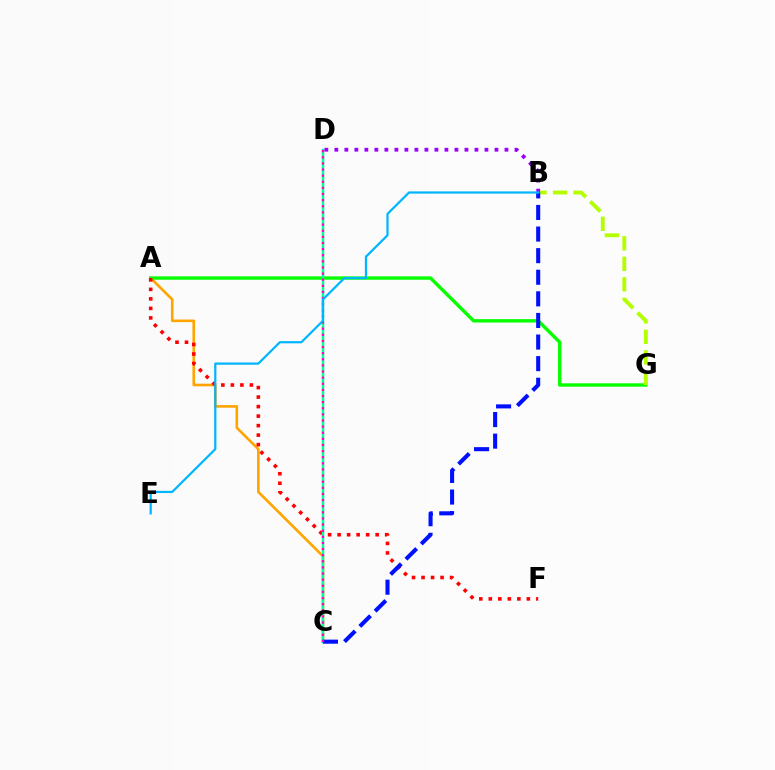{('A', 'C'): [{'color': '#ffa500', 'line_style': 'solid', 'thickness': 1.9}], ('A', 'G'): [{'color': '#08ff00', 'line_style': 'solid', 'thickness': 2.45}], ('A', 'F'): [{'color': '#ff0000', 'line_style': 'dotted', 'thickness': 2.58}], ('C', 'D'): [{'color': '#00ff9d', 'line_style': 'solid', 'thickness': 1.79}, {'color': '#ff00bd', 'line_style': 'dotted', 'thickness': 1.66}], ('B', 'G'): [{'color': '#b3ff00', 'line_style': 'dashed', 'thickness': 2.78}], ('B', 'D'): [{'color': '#9b00ff', 'line_style': 'dotted', 'thickness': 2.72}], ('B', 'C'): [{'color': '#0010ff', 'line_style': 'dashed', 'thickness': 2.93}], ('B', 'E'): [{'color': '#00b5ff', 'line_style': 'solid', 'thickness': 1.59}]}